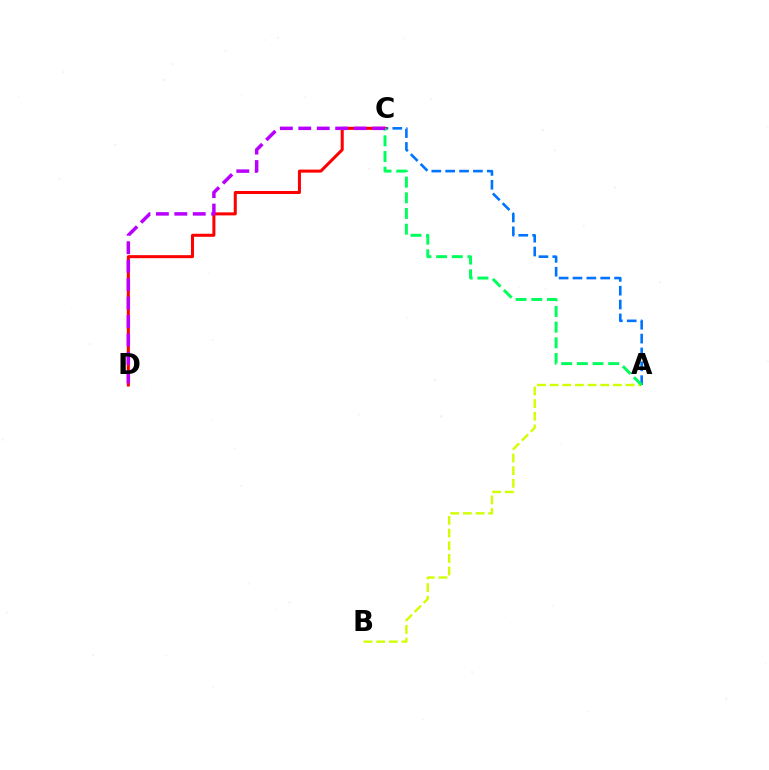{('A', 'B'): [{'color': '#d1ff00', 'line_style': 'dashed', 'thickness': 1.72}], ('A', 'C'): [{'color': '#0074ff', 'line_style': 'dashed', 'thickness': 1.88}, {'color': '#00ff5c', 'line_style': 'dashed', 'thickness': 2.13}], ('C', 'D'): [{'color': '#ff0000', 'line_style': 'solid', 'thickness': 2.18}, {'color': '#b900ff', 'line_style': 'dashed', 'thickness': 2.51}]}